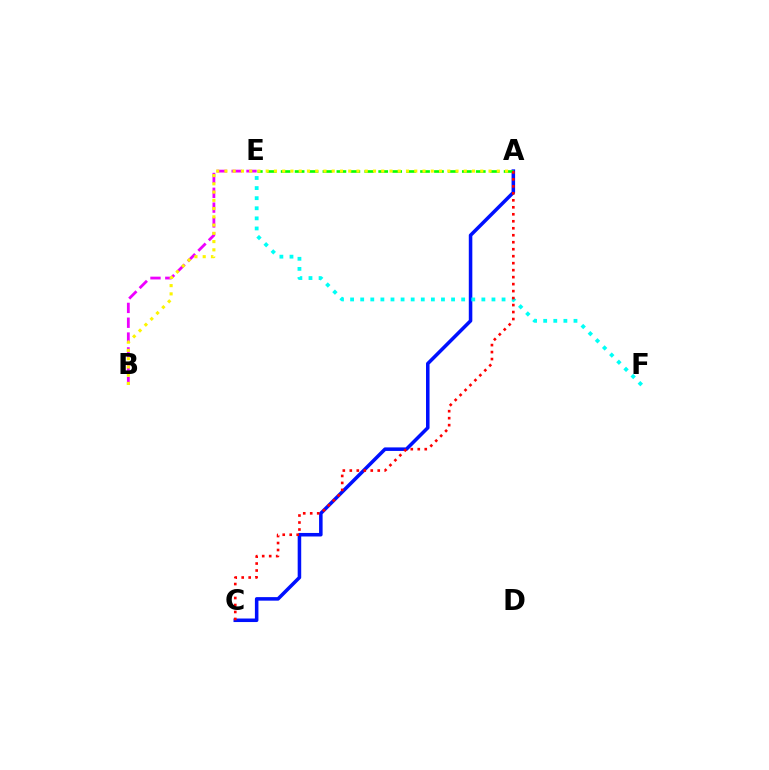{('A', 'C'): [{'color': '#0010ff', 'line_style': 'solid', 'thickness': 2.55}, {'color': '#ff0000', 'line_style': 'dotted', 'thickness': 1.9}], ('A', 'E'): [{'color': '#08ff00', 'line_style': 'dashed', 'thickness': 1.89}], ('B', 'E'): [{'color': '#ee00ff', 'line_style': 'dashed', 'thickness': 2.01}], ('E', 'F'): [{'color': '#00fff6', 'line_style': 'dotted', 'thickness': 2.74}], ('A', 'B'): [{'color': '#fcf500', 'line_style': 'dotted', 'thickness': 2.24}]}